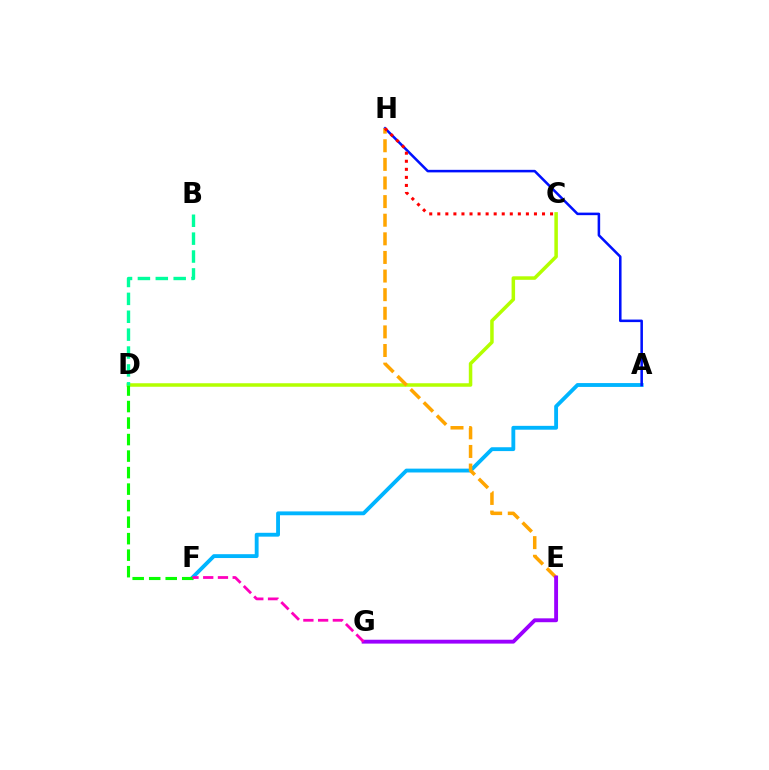{('A', 'F'): [{'color': '#00b5ff', 'line_style': 'solid', 'thickness': 2.77}], ('C', 'D'): [{'color': '#b3ff00', 'line_style': 'solid', 'thickness': 2.53}], ('A', 'H'): [{'color': '#0010ff', 'line_style': 'solid', 'thickness': 1.83}], ('D', 'F'): [{'color': '#08ff00', 'line_style': 'dashed', 'thickness': 2.24}], ('E', 'H'): [{'color': '#ffa500', 'line_style': 'dashed', 'thickness': 2.53}], ('E', 'G'): [{'color': '#9b00ff', 'line_style': 'solid', 'thickness': 2.79}], ('B', 'D'): [{'color': '#00ff9d', 'line_style': 'dashed', 'thickness': 2.43}], ('C', 'H'): [{'color': '#ff0000', 'line_style': 'dotted', 'thickness': 2.19}], ('F', 'G'): [{'color': '#ff00bd', 'line_style': 'dashed', 'thickness': 2.0}]}